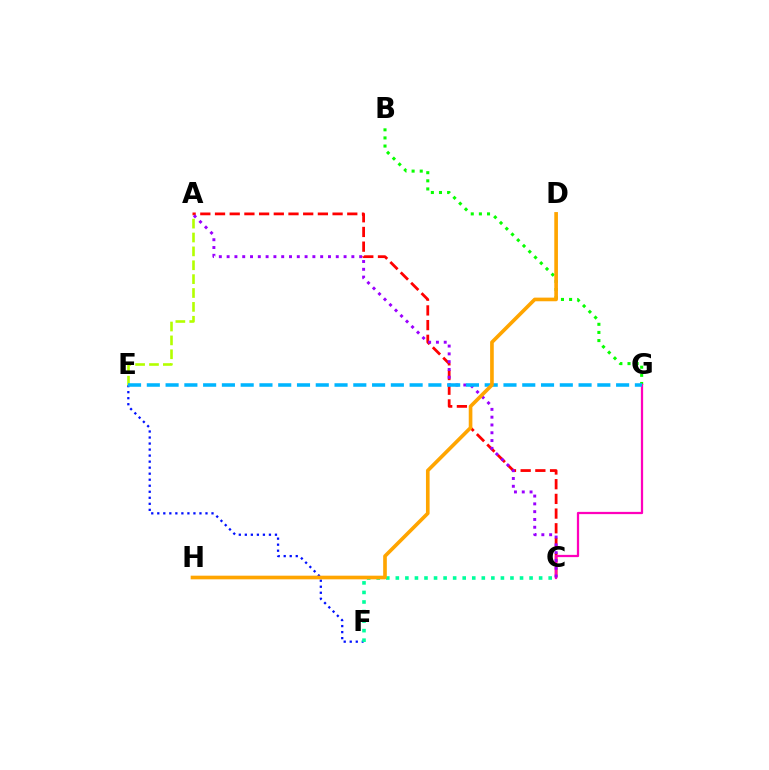{('B', 'G'): [{'color': '#08ff00', 'line_style': 'dotted', 'thickness': 2.21}], ('E', 'F'): [{'color': '#0010ff', 'line_style': 'dotted', 'thickness': 1.64}], ('A', 'C'): [{'color': '#ff0000', 'line_style': 'dashed', 'thickness': 2.0}, {'color': '#9b00ff', 'line_style': 'dotted', 'thickness': 2.12}], ('C', 'G'): [{'color': '#ff00bd', 'line_style': 'solid', 'thickness': 1.62}], ('C', 'F'): [{'color': '#00ff9d', 'line_style': 'dotted', 'thickness': 2.6}], ('A', 'E'): [{'color': '#b3ff00', 'line_style': 'dashed', 'thickness': 1.89}], ('E', 'G'): [{'color': '#00b5ff', 'line_style': 'dashed', 'thickness': 2.55}], ('D', 'H'): [{'color': '#ffa500', 'line_style': 'solid', 'thickness': 2.62}]}